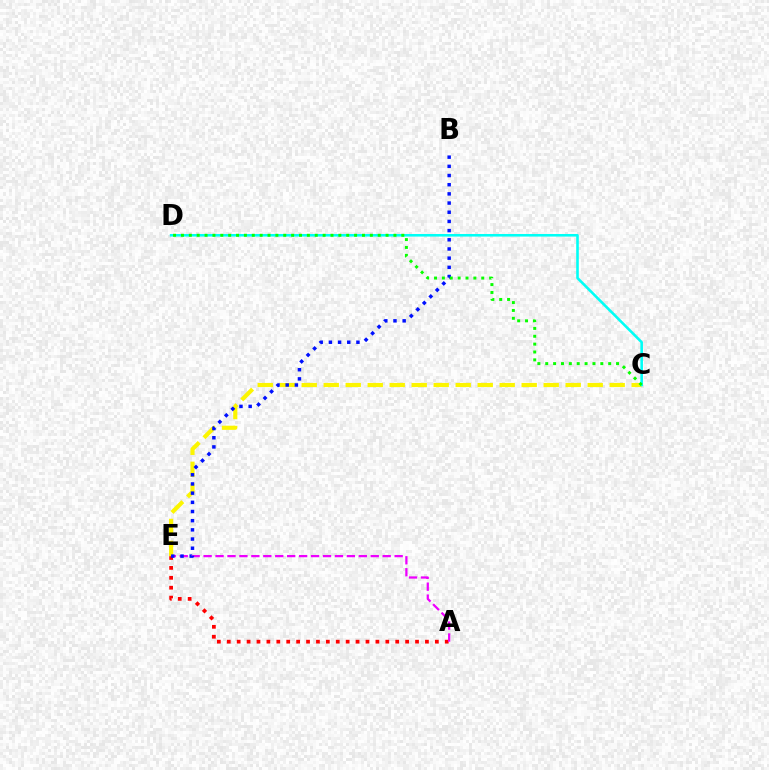{('A', 'E'): [{'color': '#ff0000', 'line_style': 'dotted', 'thickness': 2.69}, {'color': '#ee00ff', 'line_style': 'dashed', 'thickness': 1.62}], ('C', 'E'): [{'color': '#fcf500', 'line_style': 'dashed', 'thickness': 2.99}], ('C', 'D'): [{'color': '#00fff6', 'line_style': 'solid', 'thickness': 1.86}, {'color': '#08ff00', 'line_style': 'dotted', 'thickness': 2.14}], ('B', 'E'): [{'color': '#0010ff', 'line_style': 'dotted', 'thickness': 2.49}]}